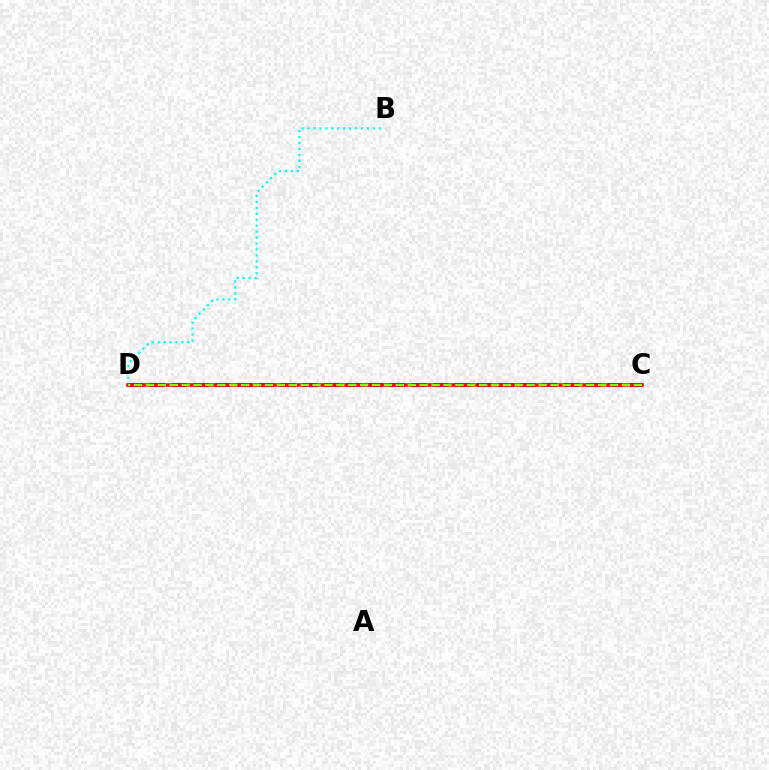{('B', 'D'): [{'color': '#00fff6', 'line_style': 'dotted', 'thickness': 1.61}], ('C', 'D'): [{'color': '#7200ff', 'line_style': 'dashed', 'thickness': 2.96}, {'color': '#ff0000', 'line_style': 'solid', 'thickness': 2.57}, {'color': '#84ff00', 'line_style': 'dashed', 'thickness': 1.62}]}